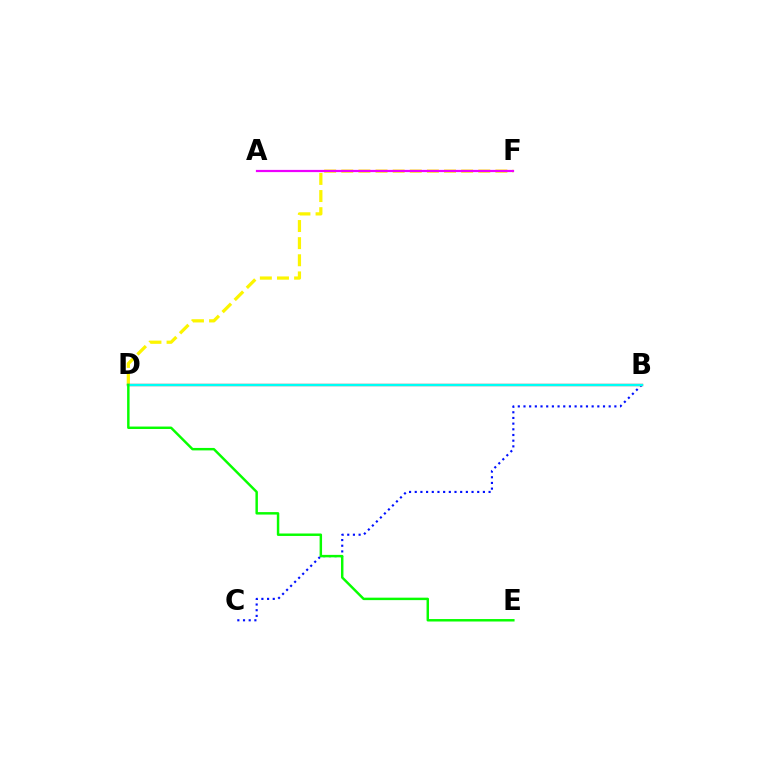{('B', 'C'): [{'color': '#0010ff', 'line_style': 'dotted', 'thickness': 1.54}], ('D', 'F'): [{'color': '#fcf500', 'line_style': 'dashed', 'thickness': 2.33}], ('B', 'D'): [{'color': '#ff0000', 'line_style': 'solid', 'thickness': 1.65}, {'color': '#00fff6', 'line_style': 'solid', 'thickness': 1.7}], ('A', 'F'): [{'color': '#ee00ff', 'line_style': 'solid', 'thickness': 1.6}], ('D', 'E'): [{'color': '#08ff00', 'line_style': 'solid', 'thickness': 1.77}]}